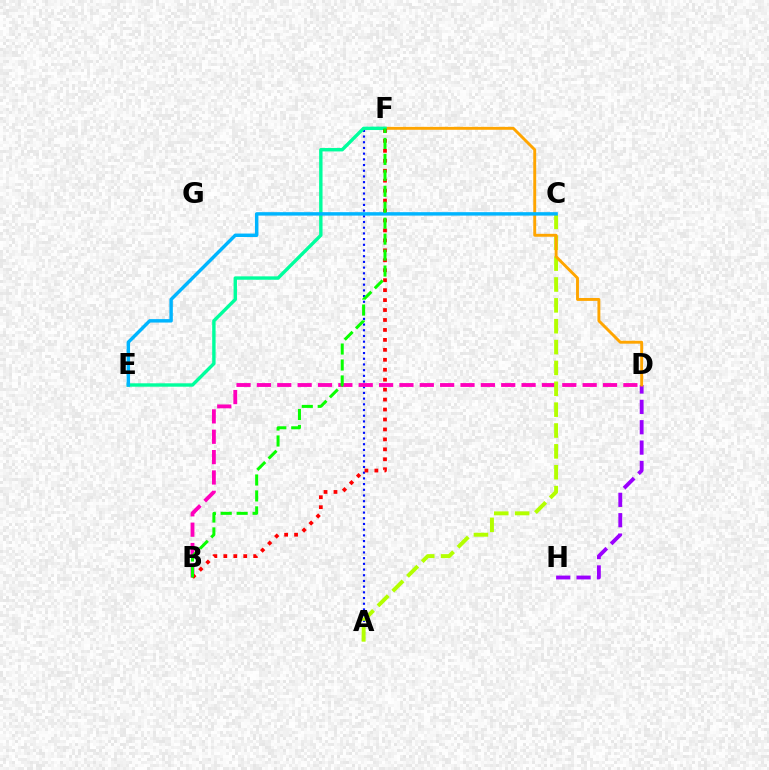{('A', 'F'): [{'color': '#0010ff', 'line_style': 'dotted', 'thickness': 1.55}], ('B', 'D'): [{'color': '#ff00bd', 'line_style': 'dashed', 'thickness': 2.77}], ('D', 'H'): [{'color': '#9b00ff', 'line_style': 'dashed', 'thickness': 2.77}], ('A', 'C'): [{'color': '#b3ff00', 'line_style': 'dashed', 'thickness': 2.83}], ('D', 'F'): [{'color': '#ffa500', 'line_style': 'solid', 'thickness': 2.09}], ('E', 'F'): [{'color': '#00ff9d', 'line_style': 'solid', 'thickness': 2.45}], ('B', 'F'): [{'color': '#ff0000', 'line_style': 'dotted', 'thickness': 2.7}, {'color': '#08ff00', 'line_style': 'dashed', 'thickness': 2.17}], ('C', 'E'): [{'color': '#00b5ff', 'line_style': 'solid', 'thickness': 2.47}]}